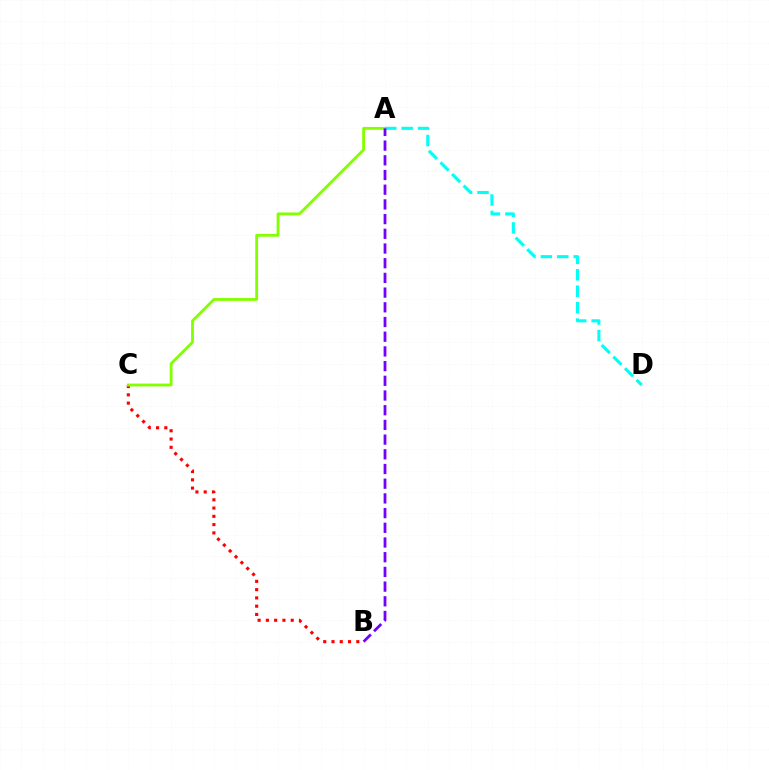{('B', 'C'): [{'color': '#ff0000', 'line_style': 'dotted', 'thickness': 2.25}], ('A', 'C'): [{'color': '#84ff00', 'line_style': 'solid', 'thickness': 2.03}], ('A', 'D'): [{'color': '#00fff6', 'line_style': 'dashed', 'thickness': 2.23}], ('A', 'B'): [{'color': '#7200ff', 'line_style': 'dashed', 'thickness': 2.0}]}